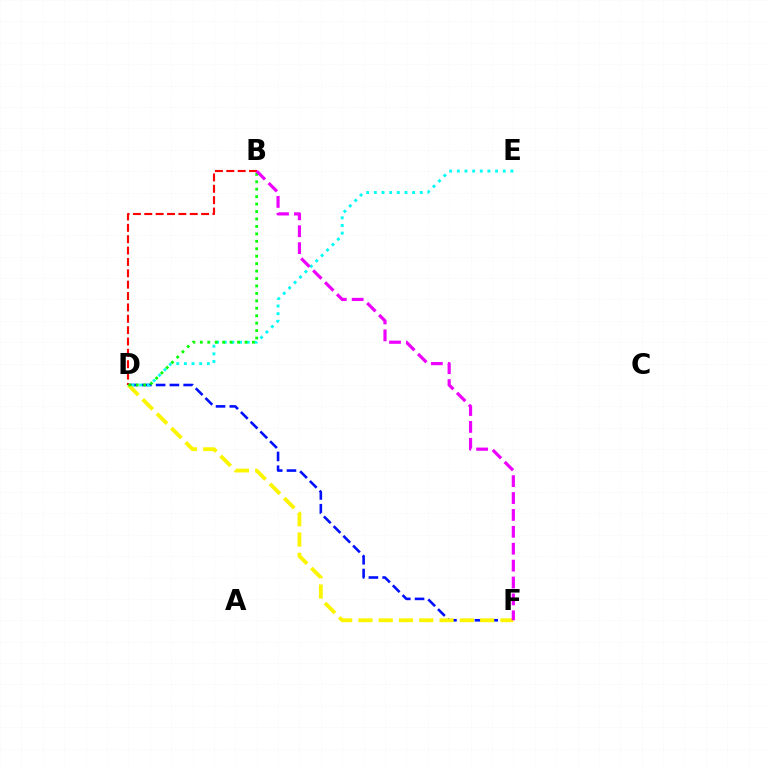{('D', 'F'): [{'color': '#0010ff', 'line_style': 'dashed', 'thickness': 1.87}, {'color': '#fcf500', 'line_style': 'dashed', 'thickness': 2.76}], ('D', 'E'): [{'color': '#00fff6', 'line_style': 'dotted', 'thickness': 2.08}], ('B', 'D'): [{'color': '#ff0000', 'line_style': 'dashed', 'thickness': 1.54}, {'color': '#08ff00', 'line_style': 'dotted', 'thickness': 2.02}], ('B', 'F'): [{'color': '#ee00ff', 'line_style': 'dashed', 'thickness': 2.3}]}